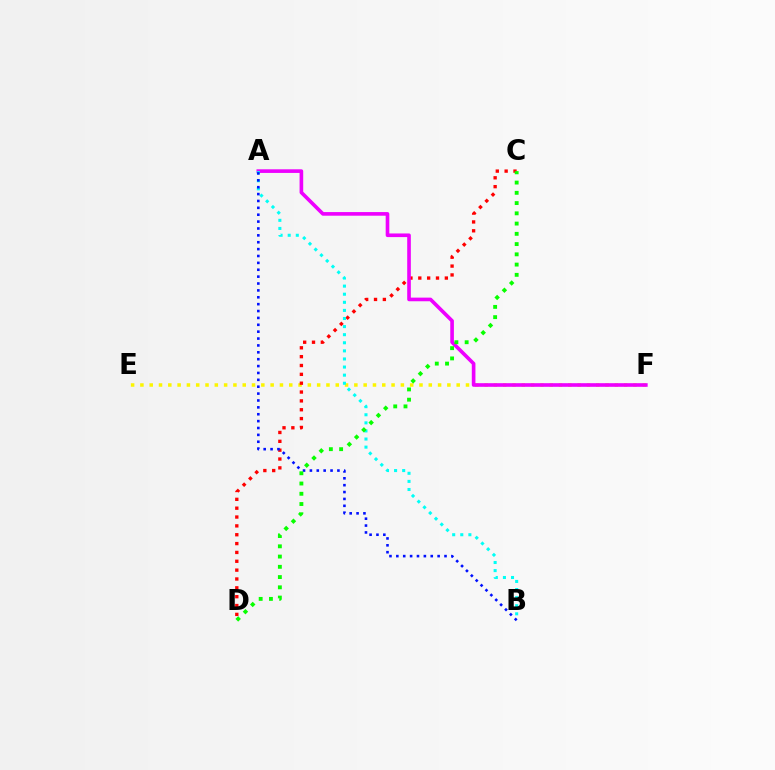{('E', 'F'): [{'color': '#fcf500', 'line_style': 'dotted', 'thickness': 2.53}], ('C', 'D'): [{'color': '#ff0000', 'line_style': 'dotted', 'thickness': 2.4}, {'color': '#08ff00', 'line_style': 'dotted', 'thickness': 2.79}], ('A', 'F'): [{'color': '#ee00ff', 'line_style': 'solid', 'thickness': 2.62}], ('A', 'B'): [{'color': '#00fff6', 'line_style': 'dotted', 'thickness': 2.2}, {'color': '#0010ff', 'line_style': 'dotted', 'thickness': 1.87}]}